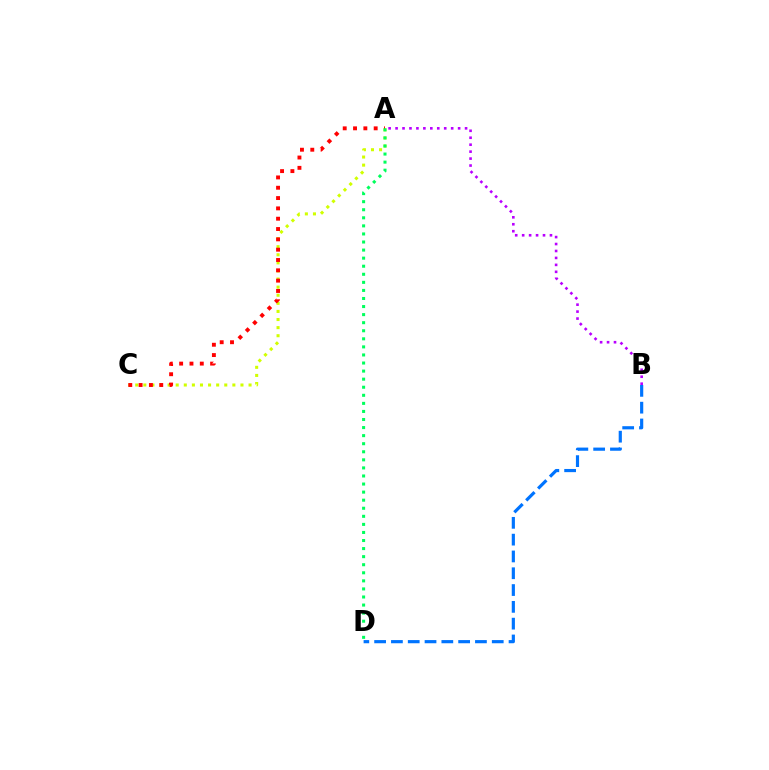{('B', 'D'): [{'color': '#0074ff', 'line_style': 'dashed', 'thickness': 2.28}], ('A', 'C'): [{'color': '#d1ff00', 'line_style': 'dotted', 'thickness': 2.2}, {'color': '#ff0000', 'line_style': 'dotted', 'thickness': 2.8}], ('A', 'B'): [{'color': '#b900ff', 'line_style': 'dotted', 'thickness': 1.89}], ('A', 'D'): [{'color': '#00ff5c', 'line_style': 'dotted', 'thickness': 2.19}]}